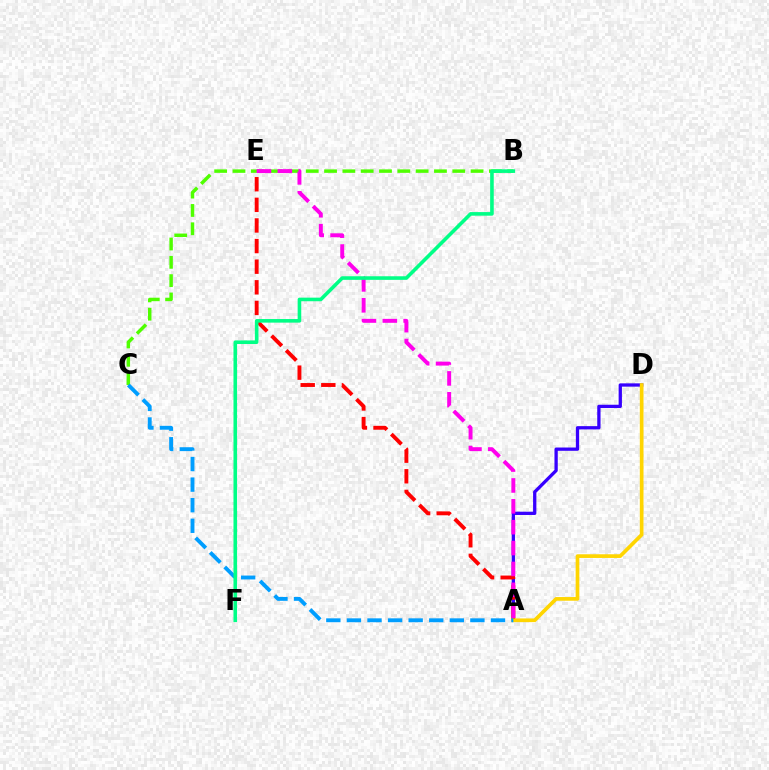{('B', 'C'): [{'color': '#4fff00', 'line_style': 'dashed', 'thickness': 2.49}], ('A', 'D'): [{'color': '#3700ff', 'line_style': 'solid', 'thickness': 2.37}, {'color': '#ffd500', 'line_style': 'solid', 'thickness': 2.66}], ('A', 'E'): [{'color': '#ff0000', 'line_style': 'dashed', 'thickness': 2.8}, {'color': '#ff00ed', 'line_style': 'dashed', 'thickness': 2.84}], ('A', 'C'): [{'color': '#009eff', 'line_style': 'dashed', 'thickness': 2.8}], ('B', 'F'): [{'color': '#00ff86', 'line_style': 'solid', 'thickness': 2.59}]}